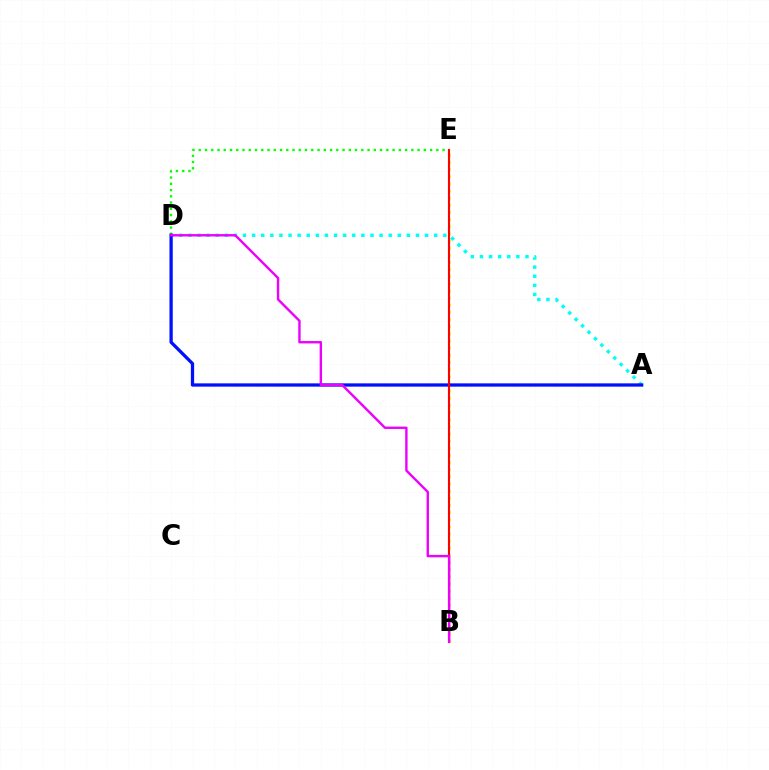{('A', 'D'): [{'color': '#00fff6', 'line_style': 'dotted', 'thickness': 2.47}, {'color': '#0010ff', 'line_style': 'solid', 'thickness': 2.36}], ('D', 'E'): [{'color': '#08ff00', 'line_style': 'dotted', 'thickness': 1.7}], ('B', 'E'): [{'color': '#fcf500', 'line_style': 'dotted', 'thickness': 1.94}, {'color': '#ff0000', 'line_style': 'solid', 'thickness': 1.52}], ('B', 'D'): [{'color': '#ee00ff', 'line_style': 'solid', 'thickness': 1.72}]}